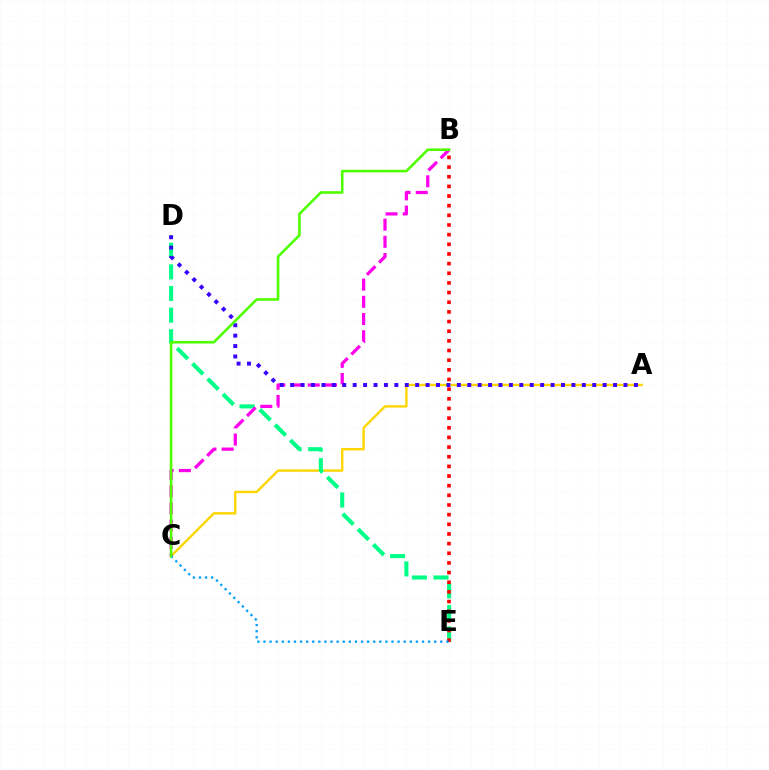{('A', 'C'): [{'color': '#ffd500', 'line_style': 'solid', 'thickness': 1.72}], ('D', 'E'): [{'color': '#00ff86', 'line_style': 'dashed', 'thickness': 2.93}], ('B', 'C'): [{'color': '#ff00ed', 'line_style': 'dashed', 'thickness': 2.34}, {'color': '#4fff00', 'line_style': 'solid', 'thickness': 1.88}], ('A', 'D'): [{'color': '#3700ff', 'line_style': 'dotted', 'thickness': 2.83}], ('B', 'E'): [{'color': '#ff0000', 'line_style': 'dotted', 'thickness': 2.62}], ('C', 'E'): [{'color': '#009eff', 'line_style': 'dotted', 'thickness': 1.66}]}